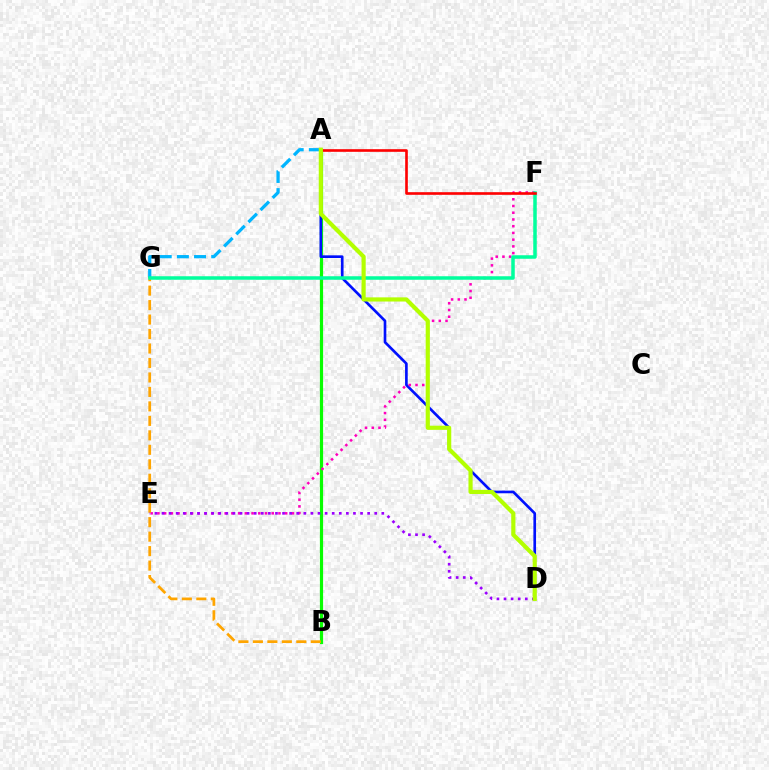{('A', 'B'): [{'color': '#08ff00', 'line_style': 'solid', 'thickness': 2.3}], ('A', 'D'): [{'color': '#0010ff', 'line_style': 'solid', 'thickness': 1.92}, {'color': '#b3ff00', 'line_style': 'solid', 'thickness': 3.0}], ('E', 'F'): [{'color': '#ff00bd', 'line_style': 'dotted', 'thickness': 1.83}], ('A', 'G'): [{'color': '#00b5ff', 'line_style': 'dashed', 'thickness': 2.33}], ('B', 'G'): [{'color': '#ffa500', 'line_style': 'dashed', 'thickness': 1.97}], ('F', 'G'): [{'color': '#00ff9d', 'line_style': 'solid', 'thickness': 2.53}], ('A', 'F'): [{'color': '#ff0000', 'line_style': 'solid', 'thickness': 1.9}], ('D', 'E'): [{'color': '#9b00ff', 'line_style': 'dotted', 'thickness': 1.93}]}